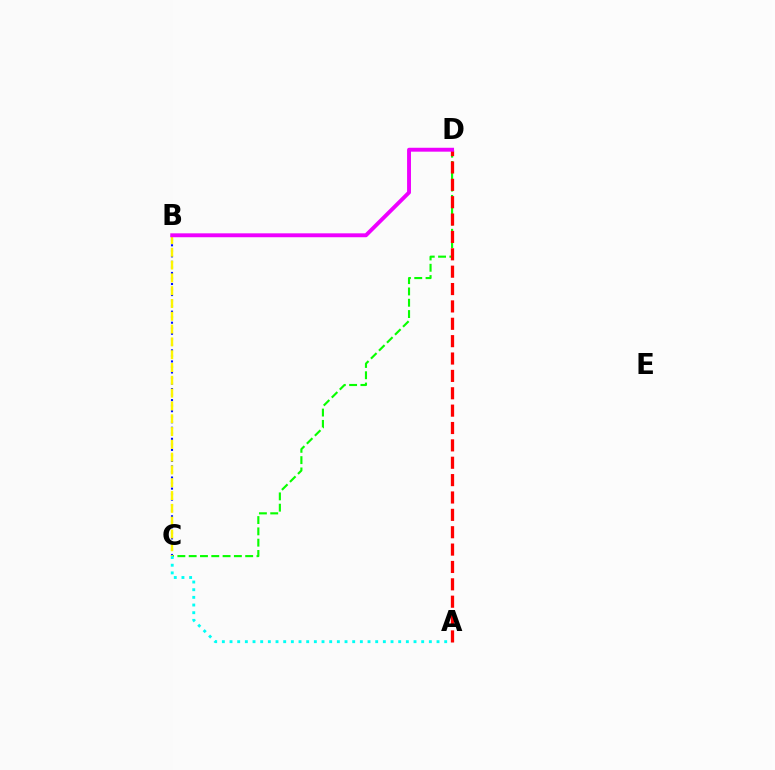{('C', 'D'): [{'color': '#08ff00', 'line_style': 'dashed', 'thickness': 1.54}], ('A', 'C'): [{'color': '#00fff6', 'line_style': 'dotted', 'thickness': 2.08}], ('A', 'D'): [{'color': '#ff0000', 'line_style': 'dashed', 'thickness': 2.36}], ('B', 'C'): [{'color': '#0010ff', 'line_style': 'dotted', 'thickness': 1.5}, {'color': '#fcf500', 'line_style': 'dashed', 'thickness': 1.74}], ('B', 'D'): [{'color': '#ee00ff', 'line_style': 'solid', 'thickness': 2.81}]}